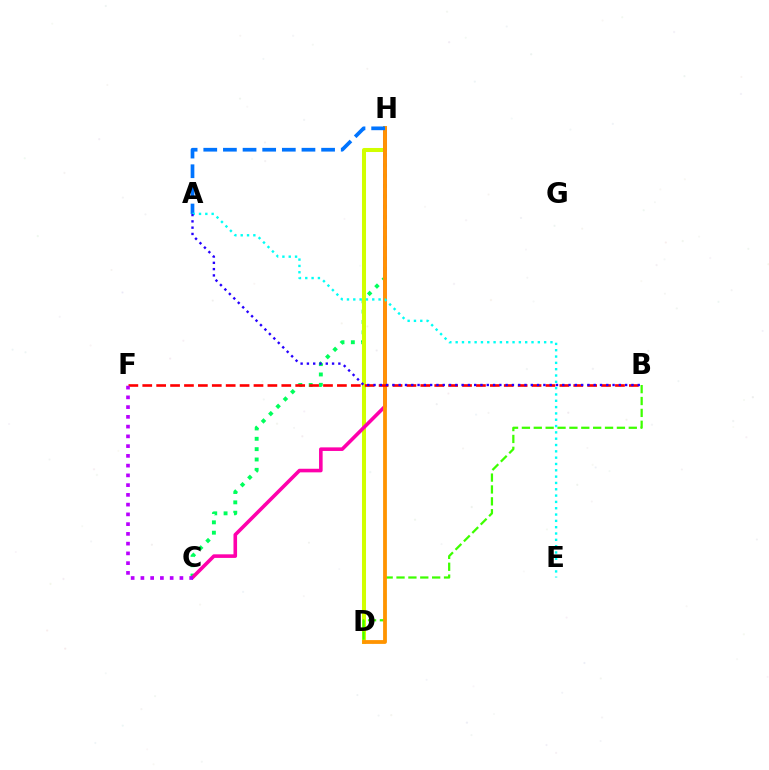{('C', 'H'): [{'color': '#00ff5c', 'line_style': 'dotted', 'thickness': 2.81}, {'color': '#ff00ac', 'line_style': 'solid', 'thickness': 2.59}], ('D', 'H'): [{'color': '#d1ff00', 'line_style': 'solid', 'thickness': 2.91}, {'color': '#ff9400', 'line_style': 'solid', 'thickness': 2.73}], ('B', 'D'): [{'color': '#3dff00', 'line_style': 'dashed', 'thickness': 1.61}], ('A', 'H'): [{'color': '#0074ff', 'line_style': 'dashed', 'thickness': 2.67}], ('A', 'E'): [{'color': '#00fff6', 'line_style': 'dotted', 'thickness': 1.72}], ('B', 'F'): [{'color': '#ff0000', 'line_style': 'dashed', 'thickness': 1.89}], ('A', 'B'): [{'color': '#2500ff', 'line_style': 'dotted', 'thickness': 1.71}], ('C', 'F'): [{'color': '#b900ff', 'line_style': 'dotted', 'thickness': 2.65}]}